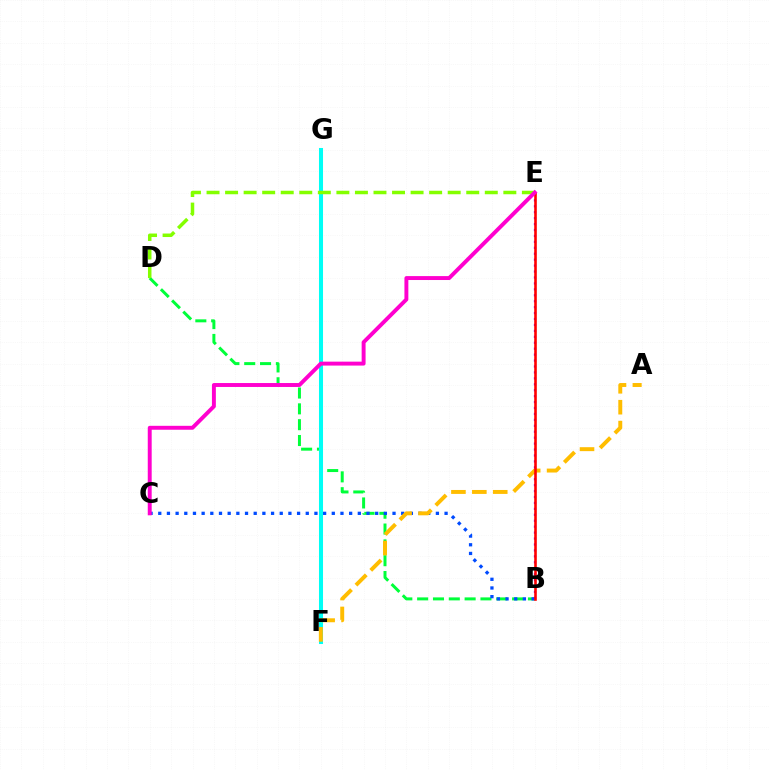{('B', 'D'): [{'color': '#00ff39', 'line_style': 'dashed', 'thickness': 2.15}], ('B', 'C'): [{'color': '#004bff', 'line_style': 'dotted', 'thickness': 2.36}], ('B', 'E'): [{'color': '#7200ff', 'line_style': 'dotted', 'thickness': 1.61}, {'color': '#ff0000', 'line_style': 'solid', 'thickness': 1.87}], ('F', 'G'): [{'color': '#00fff6', 'line_style': 'solid', 'thickness': 2.91}], ('A', 'F'): [{'color': '#ffbd00', 'line_style': 'dashed', 'thickness': 2.84}], ('D', 'E'): [{'color': '#84ff00', 'line_style': 'dashed', 'thickness': 2.52}], ('C', 'E'): [{'color': '#ff00cf', 'line_style': 'solid', 'thickness': 2.83}]}